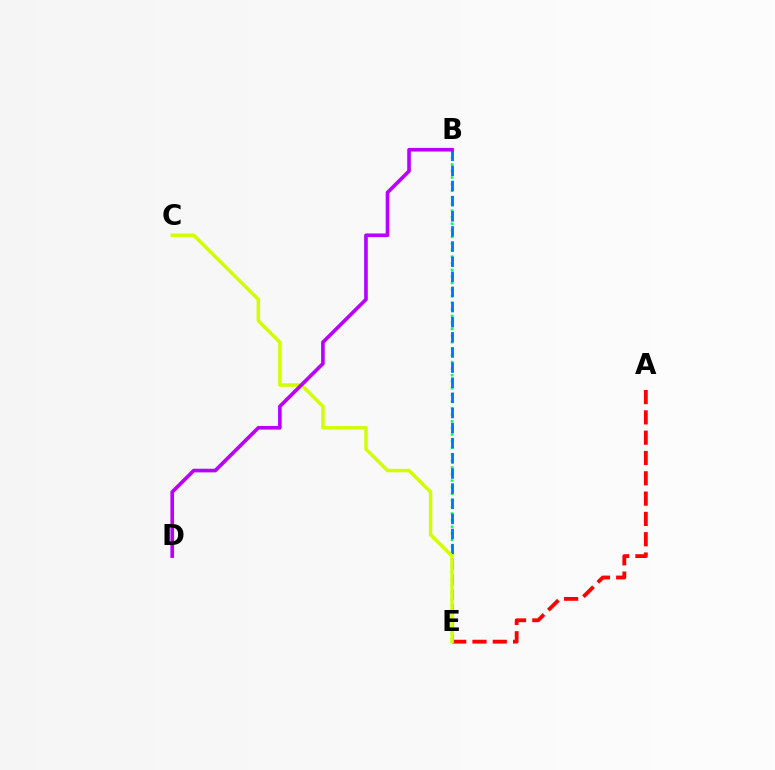{('B', 'E'): [{'color': '#00ff5c', 'line_style': 'dotted', 'thickness': 1.79}, {'color': '#0074ff', 'line_style': 'dashed', 'thickness': 2.06}], ('A', 'E'): [{'color': '#ff0000', 'line_style': 'dashed', 'thickness': 2.76}], ('C', 'E'): [{'color': '#d1ff00', 'line_style': 'solid', 'thickness': 2.51}], ('B', 'D'): [{'color': '#b900ff', 'line_style': 'solid', 'thickness': 2.62}]}